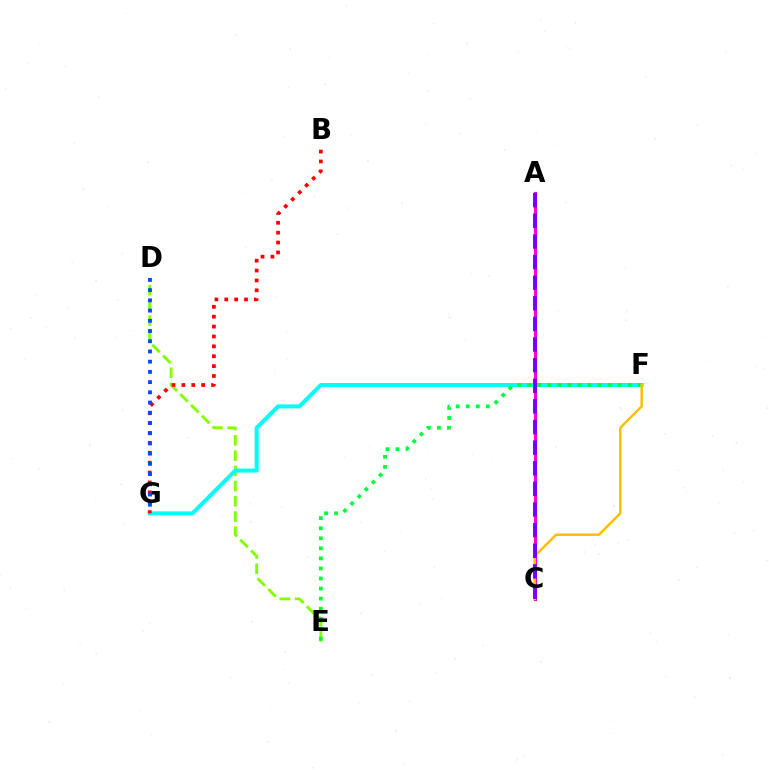{('D', 'E'): [{'color': '#84ff00', 'line_style': 'dashed', 'thickness': 2.07}], ('F', 'G'): [{'color': '#00fff6', 'line_style': 'solid', 'thickness': 2.86}], ('E', 'F'): [{'color': '#00ff39', 'line_style': 'dotted', 'thickness': 2.73}], ('B', 'G'): [{'color': '#ff0000', 'line_style': 'dotted', 'thickness': 2.68}], ('A', 'C'): [{'color': '#ff00cf', 'line_style': 'solid', 'thickness': 2.29}, {'color': '#7200ff', 'line_style': 'dashed', 'thickness': 2.8}], ('C', 'F'): [{'color': '#ffbd00', 'line_style': 'solid', 'thickness': 1.76}], ('D', 'G'): [{'color': '#004bff', 'line_style': 'dotted', 'thickness': 2.78}]}